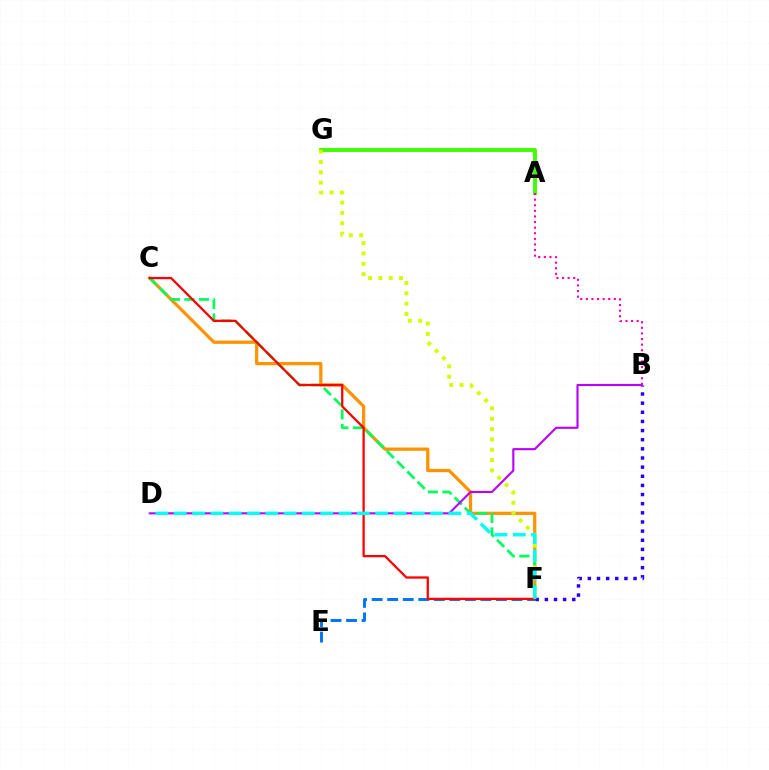{('A', 'G'): [{'color': '#3dff00', 'line_style': 'solid', 'thickness': 2.8}], ('C', 'F'): [{'color': '#ff9400', 'line_style': 'solid', 'thickness': 2.35}, {'color': '#00ff5c', 'line_style': 'dashed', 'thickness': 1.97}, {'color': '#ff0000', 'line_style': 'solid', 'thickness': 1.63}], ('F', 'G'): [{'color': '#d1ff00', 'line_style': 'dotted', 'thickness': 2.81}], ('B', 'F'): [{'color': '#2500ff', 'line_style': 'dotted', 'thickness': 2.48}], ('A', 'B'): [{'color': '#ff00ac', 'line_style': 'dotted', 'thickness': 1.52}], ('E', 'F'): [{'color': '#0074ff', 'line_style': 'dashed', 'thickness': 2.11}], ('B', 'D'): [{'color': '#b900ff', 'line_style': 'solid', 'thickness': 1.53}], ('D', 'F'): [{'color': '#00fff6', 'line_style': 'dashed', 'thickness': 2.49}]}